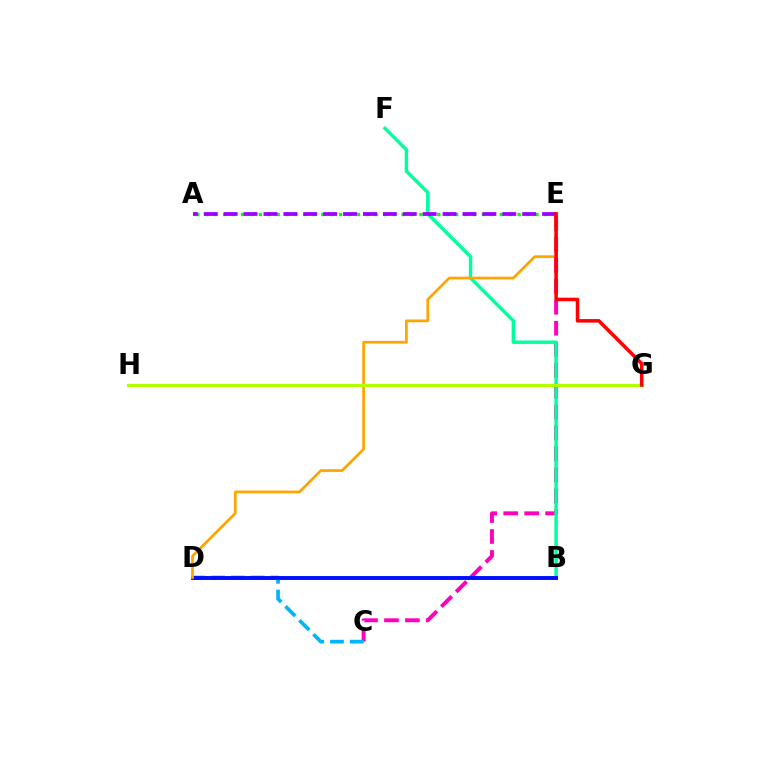{('C', 'E'): [{'color': '#ff00bd', 'line_style': 'dashed', 'thickness': 2.85}], ('B', 'F'): [{'color': '#00ff9d', 'line_style': 'solid', 'thickness': 2.47}], ('C', 'D'): [{'color': '#00b5ff', 'line_style': 'dashed', 'thickness': 2.68}], ('B', 'D'): [{'color': '#0010ff', 'line_style': 'solid', 'thickness': 2.83}], ('D', 'E'): [{'color': '#ffa500', 'line_style': 'solid', 'thickness': 1.97}], ('A', 'E'): [{'color': '#08ff00', 'line_style': 'dotted', 'thickness': 2.42}, {'color': '#9b00ff', 'line_style': 'dashed', 'thickness': 2.7}], ('G', 'H'): [{'color': '#b3ff00', 'line_style': 'solid', 'thickness': 2.24}], ('E', 'G'): [{'color': '#ff0000', 'line_style': 'solid', 'thickness': 2.53}]}